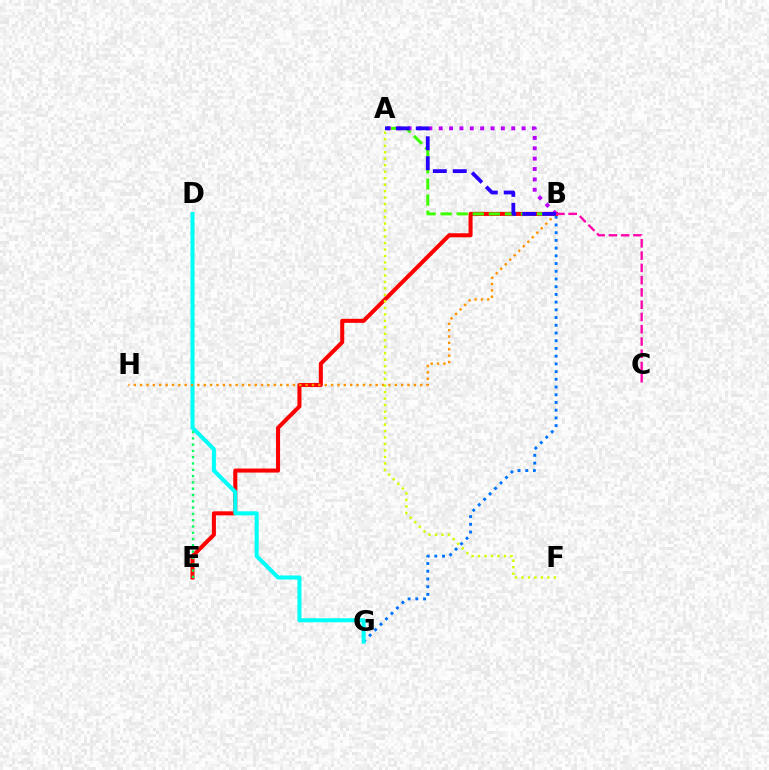{('B', 'G'): [{'color': '#0074ff', 'line_style': 'dotted', 'thickness': 2.1}], ('B', 'E'): [{'color': '#ff0000', 'line_style': 'solid', 'thickness': 2.91}], ('A', 'B'): [{'color': '#3dff00', 'line_style': 'dashed', 'thickness': 2.18}, {'color': '#b900ff', 'line_style': 'dotted', 'thickness': 2.81}, {'color': '#2500ff', 'line_style': 'dashed', 'thickness': 2.71}], ('D', 'E'): [{'color': '#00ff5c', 'line_style': 'dotted', 'thickness': 1.71}], ('D', 'G'): [{'color': '#00fff6', 'line_style': 'solid', 'thickness': 2.89}], ('B', 'H'): [{'color': '#ff9400', 'line_style': 'dotted', 'thickness': 1.73}], ('A', 'F'): [{'color': '#d1ff00', 'line_style': 'dotted', 'thickness': 1.76}], ('B', 'C'): [{'color': '#ff00ac', 'line_style': 'dashed', 'thickness': 1.67}]}